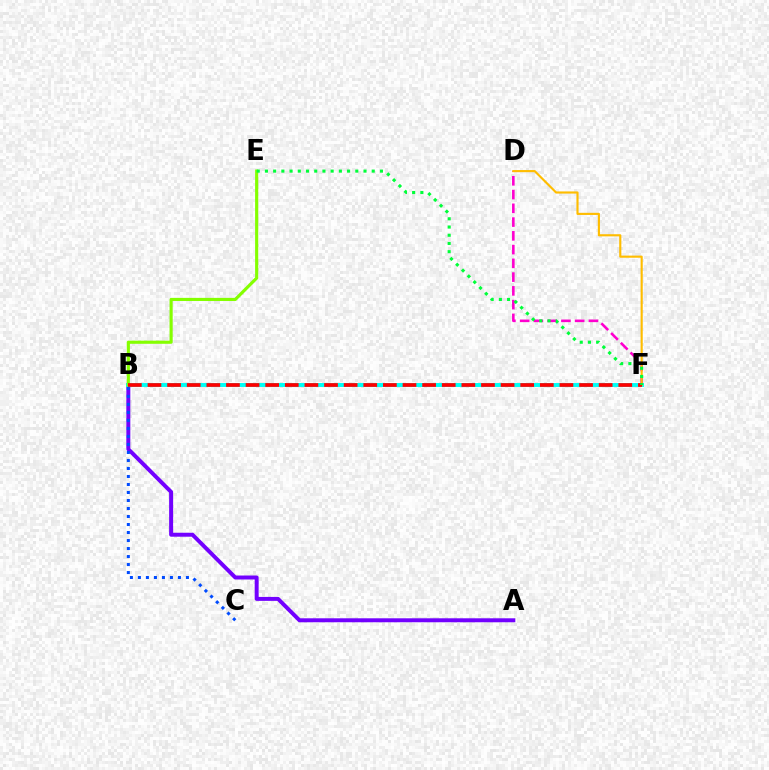{('A', 'B'): [{'color': '#7200ff', 'line_style': 'solid', 'thickness': 2.86}], ('D', 'F'): [{'color': '#ff00cf', 'line_style': 'dashed', 'thickness': 1.87}, {'color': '#ffbd00', 'line_style': 'solid', 'thickness': 1.54}], ('B', 'F'): [{'color': '#00fff6', 'line_style': 'solid', 'thickness': 2.84}, {'color': '#ff0000', 'line_style': 'dashed', 'thickness': 2.66}], ('B', 'E'): [{'color': '#84ff00', 'line_style': 'solid', 'thickness': 2.26}], ('B', 'C'): [{'color': '#004bff', 'line_style': 'dotted', 'thickness': 2.18}], ('E', 'F'): [{'color': '#00ff39', 'line_style': 'dotted', 'thickness': 2.23}]}